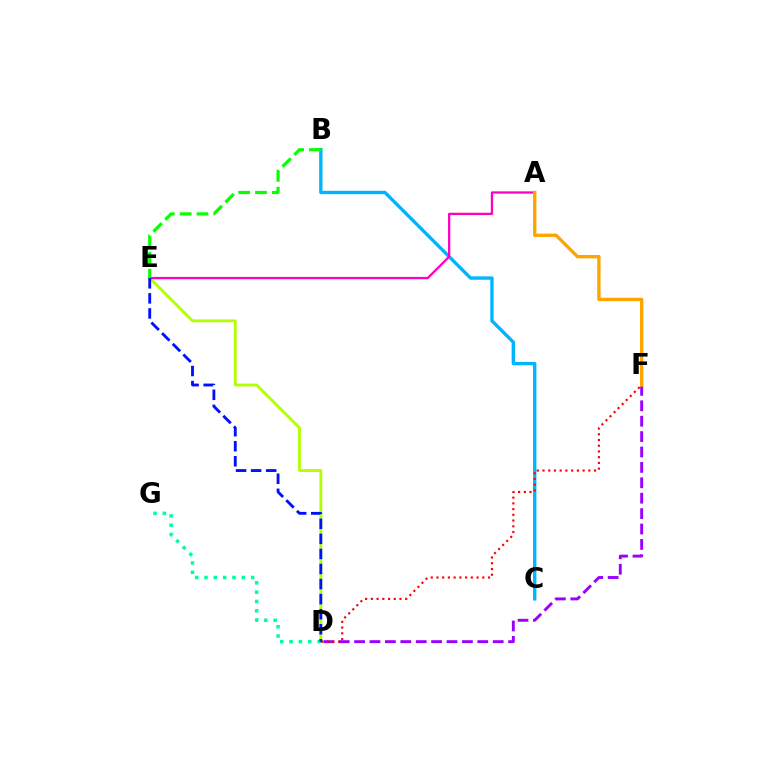{('D', 'E'): [{'color': '#b3ff00', 'line_style': 'solid', 'thickness': 2.03}, {'color': '#0010ff', 'line_style': 'dashed', 'thickness': 2.05}], ('B', 'C'): [{'color': '#00b5ff', 'line_style': 'solid', 'thickness': 2.43}], ('D', 'F'): [{'color': '#9b00ff', 'line_style': 'dashed', 'thickness': 2.09}, {'color': '#ff0000', 'line_style': 'dotted', 'thickness': 1.56}], ('D', 'G'): [{'color': '#00ff9d', 'line_style': 'dotted', 'thickness': 2.53}], ('A', 'E'): [{'color': '#ff00bd', 'line_style': 'solid', 'thickness': 1.64}], ('B', 'E'): [{'color': '#08ff00', 'line_style': 'dashed', 'thickness': 2.29}], ('A', 'F'): [{'color': '#ffa500', 'line_style': 'solid', 'thickness': 2.41}]}